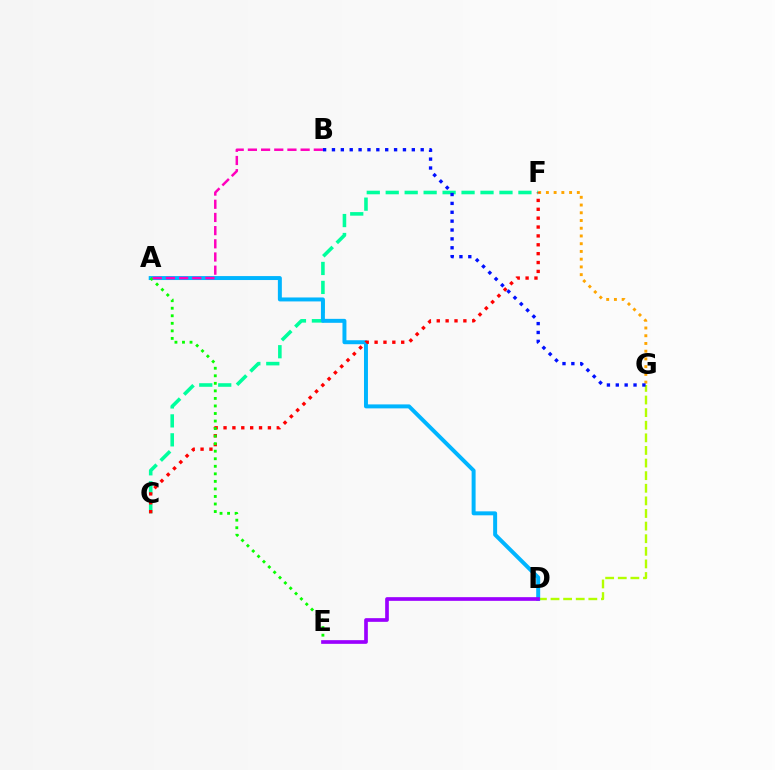{('C', 'F'): [{'color': '#00ff9d', 'line_style': 'dashed', 'thickness': 2.58}, {'color': '#ff0000', 'line_style': 'dotted', 'thickness': 2.41}], ('D', 'G'): [{'color': '#b3ff00', 'line_style': 'dashed', 'thickness': 1.71}], ('F', 'G'): [{'color': '#ffa500', 'line_style': 'dotted', 'thickness': 2.1}], ('A', 'D'): [{'color': '#00b5ff', 'line_style': 'solid', 'thickness': 2.85}], ('A', 'E'): [{'color': '#08ff00', 'line_style': 'dotted', 'thickness': 2.05}], ('A', 'B'): [{'color': '#ff00bd', 'line_style': 'dashed', 'thickness': 1.79}], ('D', 'E'): [{'color': '#9b00ff', 'line_style': 'solid', 'thickness': 2.65}], ('B', 'G'): [{'color': '#0010ff', 'line_style': 'dotted', 'thickness': 2.41}]}